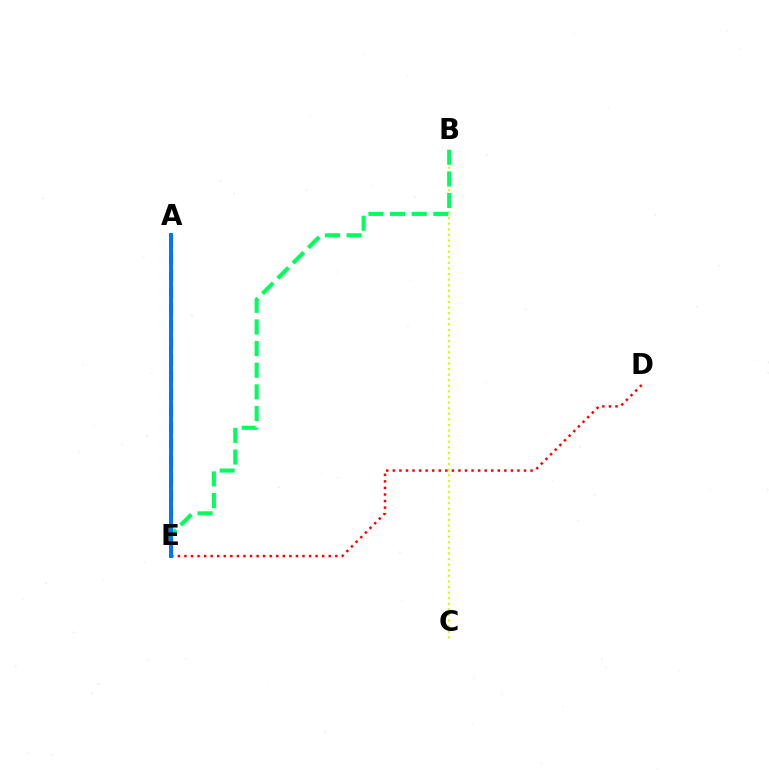{('B', 'C'): [{'color': '#d1ff00', 'line_style': 'dotted', 'thickness': 1.52}], ('A', 'E'): [{'color': '#b900ff', 'line_style': 'dashed', 'thickness': 2.3}, {'color': '#0074ff', 'line_style': 'solid', 'thickness': 2.84}], ('B', 'E'): [{'color': '#00ff5c', 'line_style': 'dashed', 'thickness': 2.94}], ('D', 'E'): [{'color': '#ff0000', 'line_style': 'dotted', 'thickness': 1.78}]}